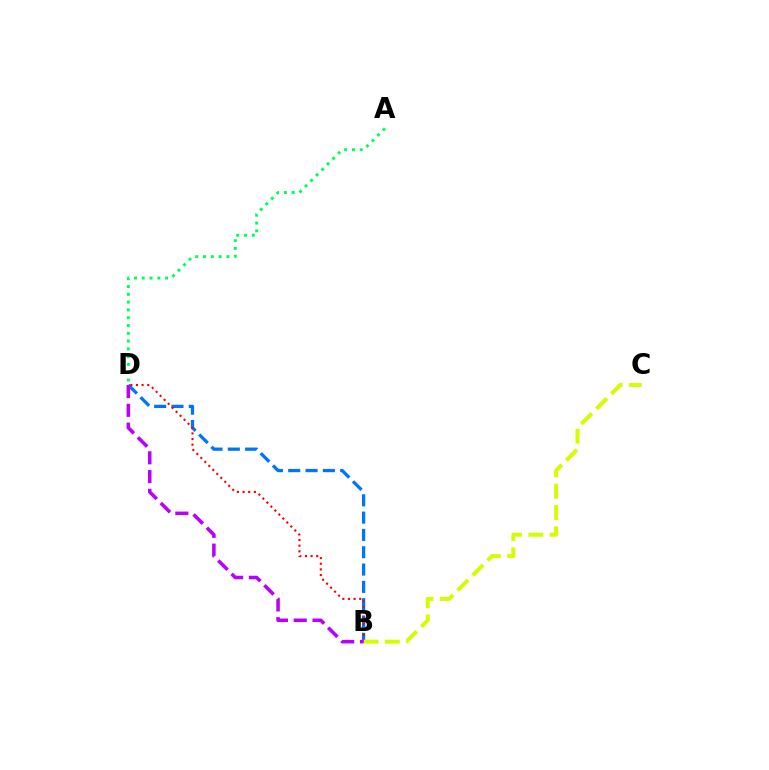{('B', 'D'): [{'color': '#0074ff', 'line_style': 'dashed', 'thickness': 2.35}, {'color': '#ff0000', 'line_style': 'dotted', 'thickness': 1.53}, {'color': '#b900ff', 'line_style': 'dashed', 'thickness': 2.55}], ('B', 'C'): [{'color': '#d1ff00', 'line_style': 'dashed', 'thickness': 2.89}], ('A', 'D'): [{'color': '#00ff5c', 'line_style': 'dotted', 'thickness': 2.12}]}